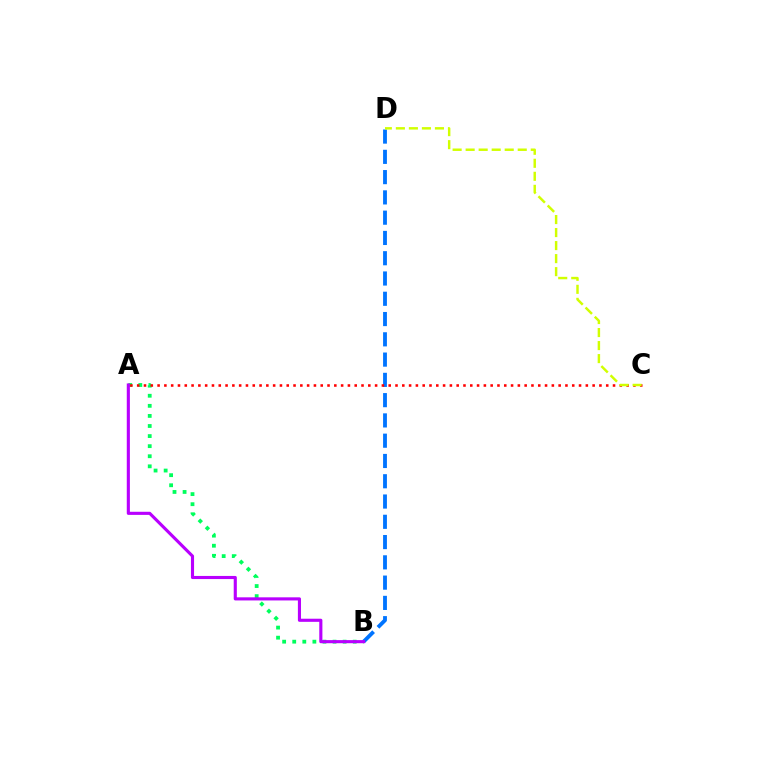{('A', 'B'): [{'color': '#00ff5c', 'line_style': 'dotted', 'thickness': 2.74}, {'color': '#b900ff', 'line_style': 'solid', 'thickness': 2.25}], ('B', 'D'): [{'color': '#0074ff', 'line_style': 'dashed', 'thickness': 2.75}], ('A', 'C'): [{'color': '#ff0000', 'line_style': 'dotted', 'thickness': 1.85}], ('C', 'D'): [{'color': '#d1ff00', 'line_style': 'dashed', 'thickness': 1.77}]}